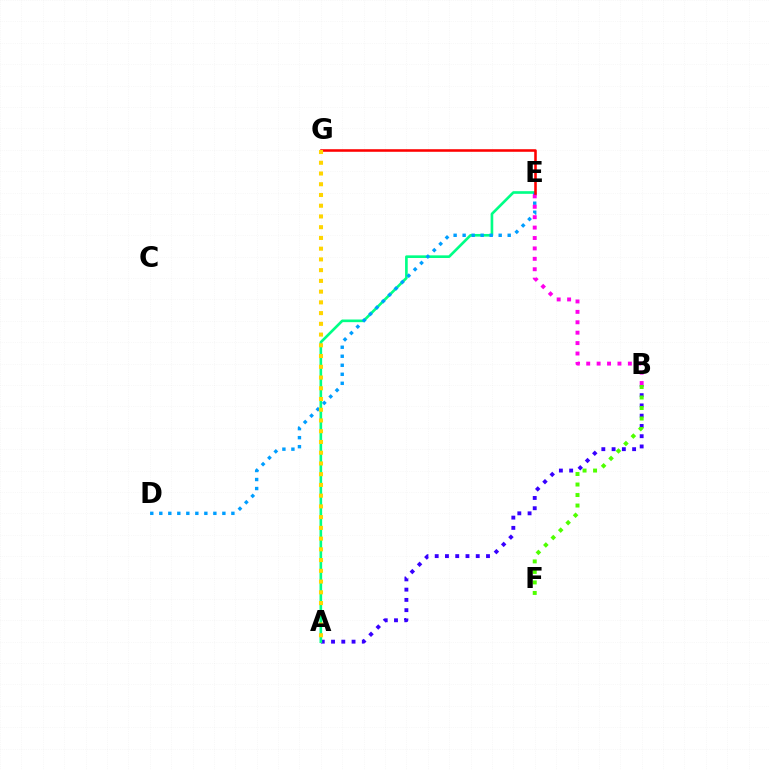{('A', 'B'): [{'color': '#3700ff', 'line_style': 'dotted', 'thickness': 2.79}], ('A', 'E'): [{'color': '#00ff86', 'line_style': 'solid', 'thickness': 1.91}], ('D', 'E'): [{'color': '#009eff', 'line_style': 'dotted', 'thickness': 2.45}], ('B', 'E'): [{'color': '#ff00ed', 'line_style': 'dotted', 'thickness': 2.83}], ('B', 'F'): [{'color': '#4fff00', 'line_style': 'dotted', 'thickness': 2.86}], ('E', 'G'): [{'color': '#ff0000', 'line_style': 'solid', 'thickness': 1.85}], ('A', 'G'): [{'color': '#ffd500', 'line_style': 'dotted', 'thickness': 2.92}]}